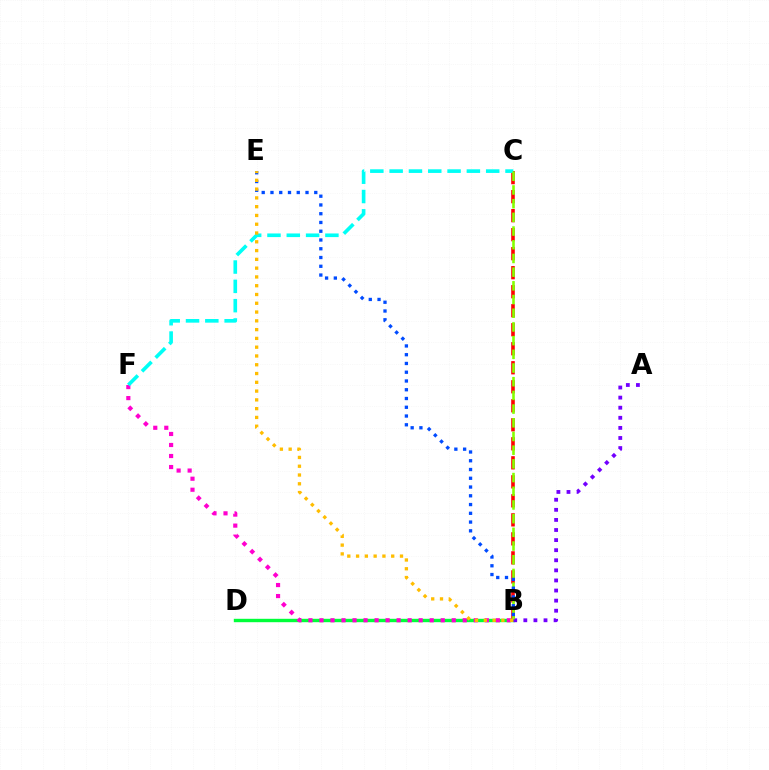{('B', 'C'): [{'color': '#ff0000', 'line_style': 'dashed', 'thickness': 2.58}, {'color': '#84ff00', 'line_style': 'dashed', 'thickness': 1.86}], ('B', 'D'): [{'color': '#00ff39', 'line_style': 'solid', 'thickness': 2.44}], ('B', 'F'): [{'color': '#ff00cf', 'line_style': 'dotted', 'thickness': 2.99}], ('A', 'B'): [{'color': '#7200ff', 'line_style': 'dotted', 'thickness': 2.74}], ('C', 'F'): [{'color': '#00fff6', 'line_style': 'dashed', 'thickness': 2.62}], ('B', 'E'): [{'color': '#004bff', 'line_style': 'dotted', 'thickness': 2.38}, {'color': '#ffbd00', 'line_style': 'dotted', 'thickness': 2.39}]}